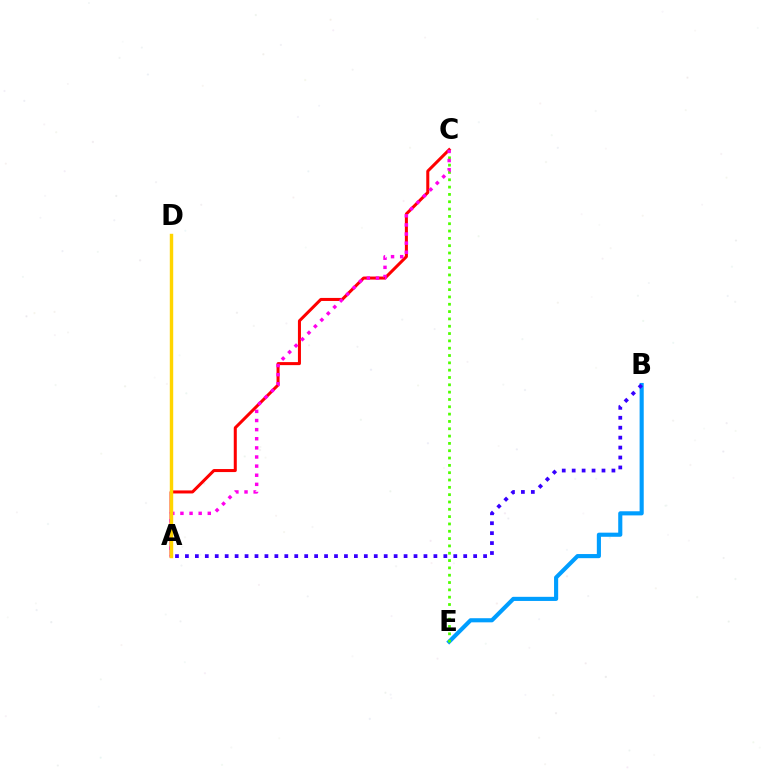{('A', 'D'): [{'color': '#00ff86', 'line_style': 'solid', 'thickness': 2.08}, {'color': '#ffd500', 'line_style': 'solid', 'thickness': 2.46}], ('B', 'E'): [{'color': '#009eff', 'line_style': 'solid', 'thickness': 2.97}], ('C', 'E'): [{'color': '#4fff00', 'line_style': 'dotted', 'thickness': 1.99}], ('A', 'C'): [{'color': '#ff0000', 'line_style': 'solid', 'thickness': 2.18}, {'color': '#ff00ed', 'line_style': 'dotted', 'thickness': 2.48}], ('A', 'B'): [{'color': '#3700ff', 'line_style': 'dotted', 'thickness': 2.7}]}